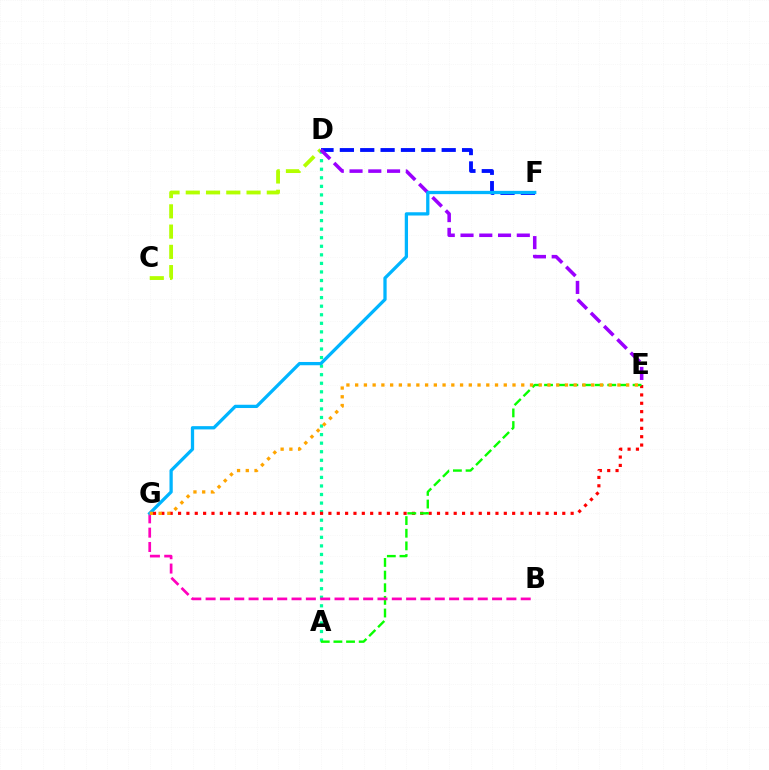{('C', 'D'): [{'color': '#b3ff00', 'line_style': 'dashed', 'thickness': 2.75}], ('A', 'D'): [{'color': '#00ff9d', 'line_style': 'dotted', 'thickness': 2.33}], ('D', 'F'): [{'color': '#0010ff', 'line_style': 'dashed', 'thickness': 2.77}], ('E', 'G'): [{'color': '#ff0000', 'line_style': 'dotted', 'thickness': 2.27}, {'color': '#ffa500', 'line_style': 'dotted', 'thickness': 2.38}], ('A', 'E'): [{'color': '#08ff00', 'line_style': 'dashed', 'thickness': 1.72}], ('B', 'G'): [{'color': '#ff00bd', 'line_style': 'dashed', 'thickness': 1.95}], ('D', 'E'): [{'color': '#9b00ff', 'line_style': 'dashed', 'thickness': 2.55}], ('F', 'G'): [{'color': '#00b5ff', 'line_style': 'solid', 'thickness': 2.36}]}